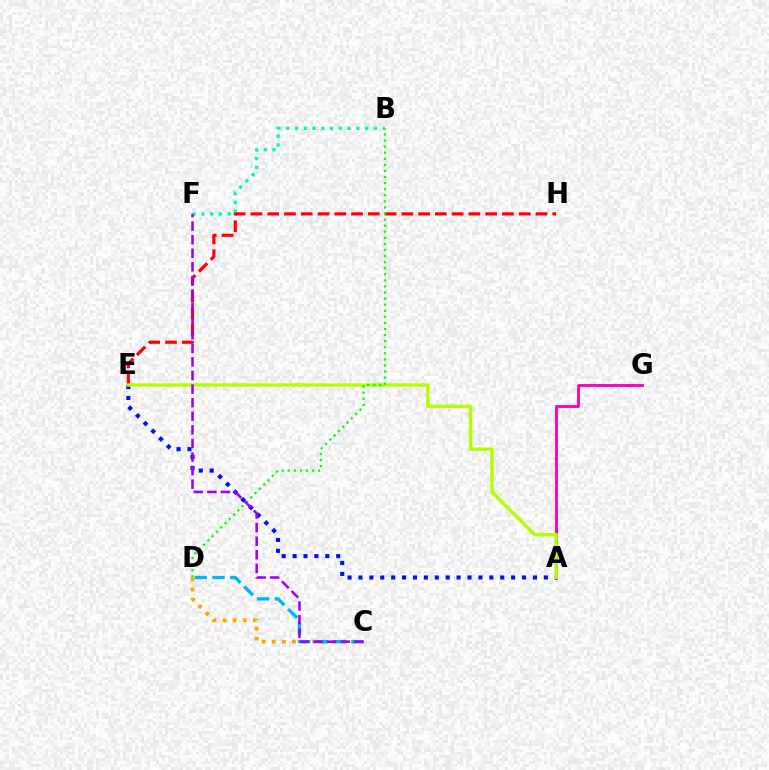{('B', 'F'): [{'color': '#00ff9d', 'line_style': 'dotted', 'thickness': 2.38}], ('C', 'D'): [{'color': '#ffa500', 'line_style': 'dotted', 'thickness': 2.74}, {'color': '#00b5ff', 'line_style': 'dashed', 'thickness': 2.42}], ('A', 'G'): [{'color': '#ff00bd', 'line_style': 'solid', 'thickness': 2.07}], ('E', 'H'): [{'color': '#ff0000', 'line_style': 'dashed', 'thickness': 2.28}], ('A', 'E'): [{'color': '#0010ff', 'line_style': 'dotted', 'thickness': 2.96}, {'color': '#b3ff00', 'line_style': 'solid', 'thickness': 2.45}], ('B', 'D'): [{'color': '#08ff00', 'line_style': 'dotted', 'thickness': 1.65}], ('C', 'F'): [{'color': '#9b00ff', 'line_style': 'dashed', 'thickness': 1.85}]}